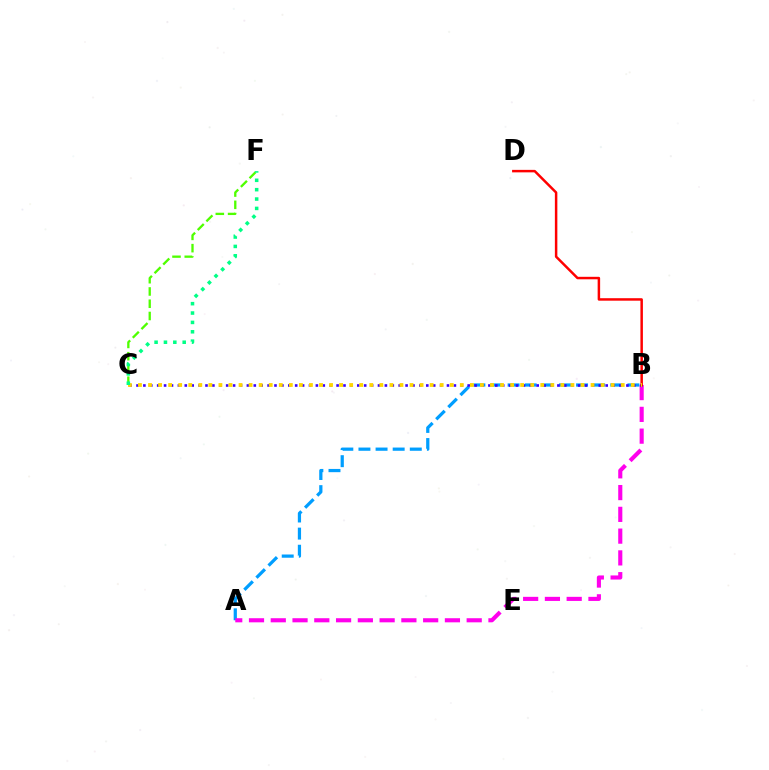{('A', 'B'): [{'color': '#009eff', 'line_style': 'dashed', 'thickness': 2.32}, {'color': '#ff00ed', 'line_style': 'dashed', 'thickness': 2.96}], ('B', 'C'): [{'color': '#3700ff', 'line_style': 'dotted', 'thickness': 1.87}, {'color': '#ffd500', 'line_style': 'dotted', 'thickness': 2.73}], ('B', 'D'): [{'color': '#ff0000', 'line_style': 'solid', 'thickness': 1.79}], ('C', 'F'): [{'color': '#4fff00', 'line_style': 'dashed', 'thickness': 1.67}, {'color': '#00ff86', 'line_style': 'dotted', 'thickness': 2.55}]}